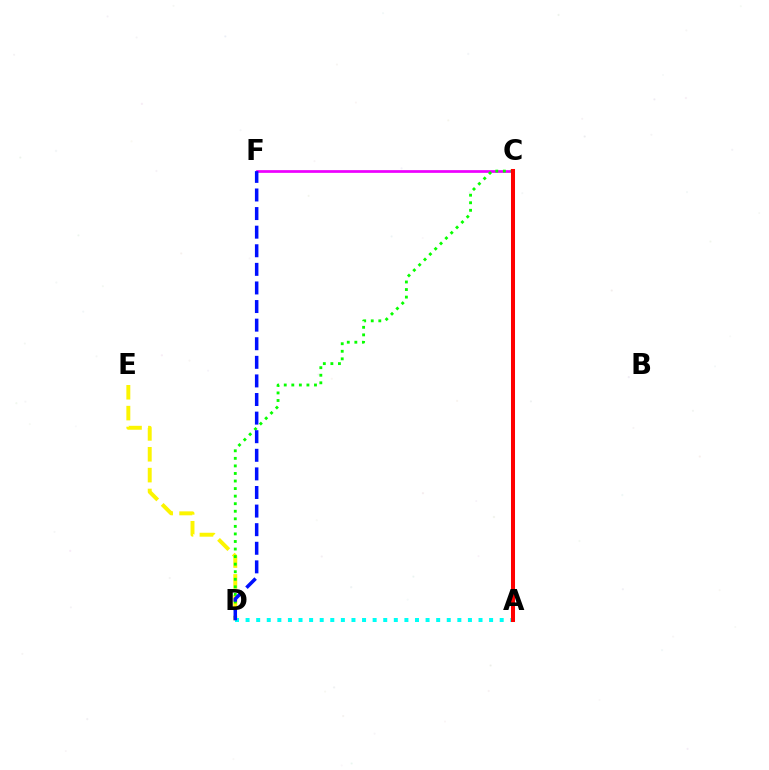{('C', 'F'): [{'color': '#ee00ff', 'line_style': 'solid', 'thickness': 1.95}], ('D', 'E'): [{'color': '#fcf500', 'line_style': 'dashed', 'thickness': 2.83}], ('C', 'D'): [{'color': '#08ff00', 'line_style': 'dotted', 'thickness': 2.05}], ('A', 'D'): [{'color': '#00fff6', 'line_style': 'dotted', 'thickness': 2.88}], ('A', 'C'): [{'color': '#ff0000', 'line_style': 'solid', 'thickness': 2.9}], ('D', 'F'): [{'color': '#0010ff', 'line_style': 'dashed', 'thickness': 2.53}]}